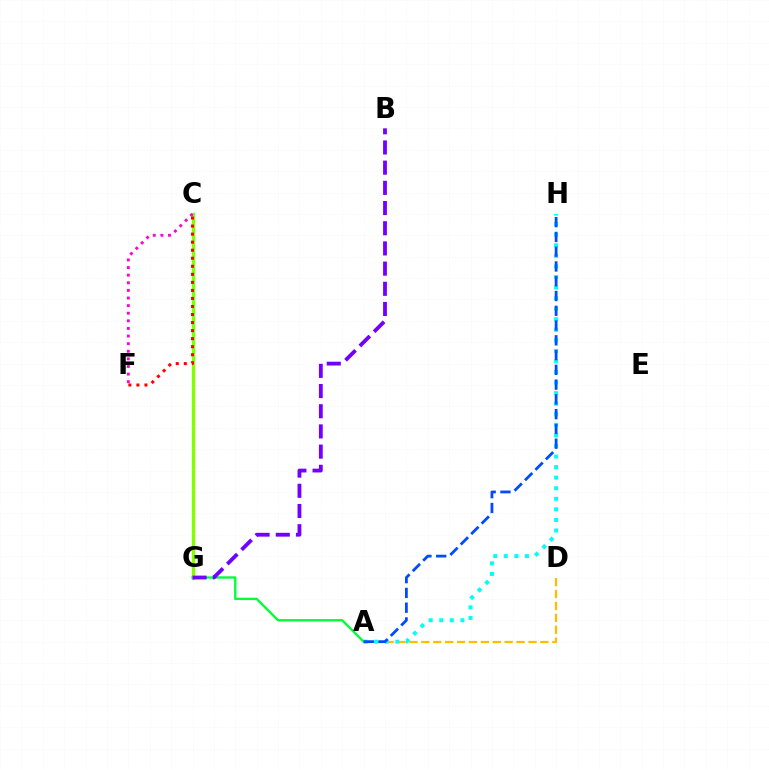{('A', 'D'): [{'color': '#ffbd00', 'line_style': 'dashed', 'thickness': 1.62}], ('A', 'H'): [{'color': '#00fff6', 'line_style': 'dotted', 'thickness': 2.87}, {'color': '#004bff', 'line_style': 'dashed', 'thickness': 2.01}], ('A', 'G'): [{'color': '#00ff39', 'line_style': 'solid', 'thickness': 1.7}], ('C', 'G'): [{'color': '#84ff00', 'line_style': 'solid', 'thickness': 2.38}], ('B', 'G'): [{'color': '#7200ff', 'line_style': 'dashed', 'thickness': 2.74}], ('C', 'F'): [{'color': '#ff00cf', 'line_style': 'dotted', 'thickness': 2.07}, {'color': '#ff0000', 'line_style': 'dotted', 'thickness': 2.18}]}